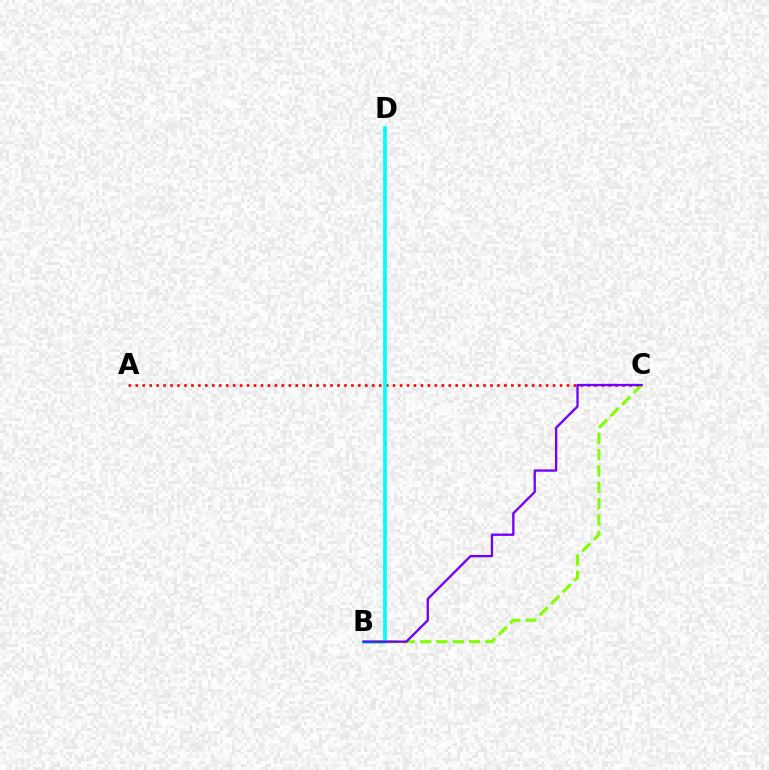{('A', 'C'): [{'color': '#ff0000', 'line_style': 'dotted', 'thickness': 1.89}], ('B', 'D'): [{'color': '#00fff6', 'line_style': 'solid', 'thickness': 2.68}], ('B', 'C'): [{'color': '#84ff00', 'line_style': 'dashed', 'thickness': 2.22}, {'color': '#7200ff', 'line_style': 'solid', 'thickness': 1.66}]}